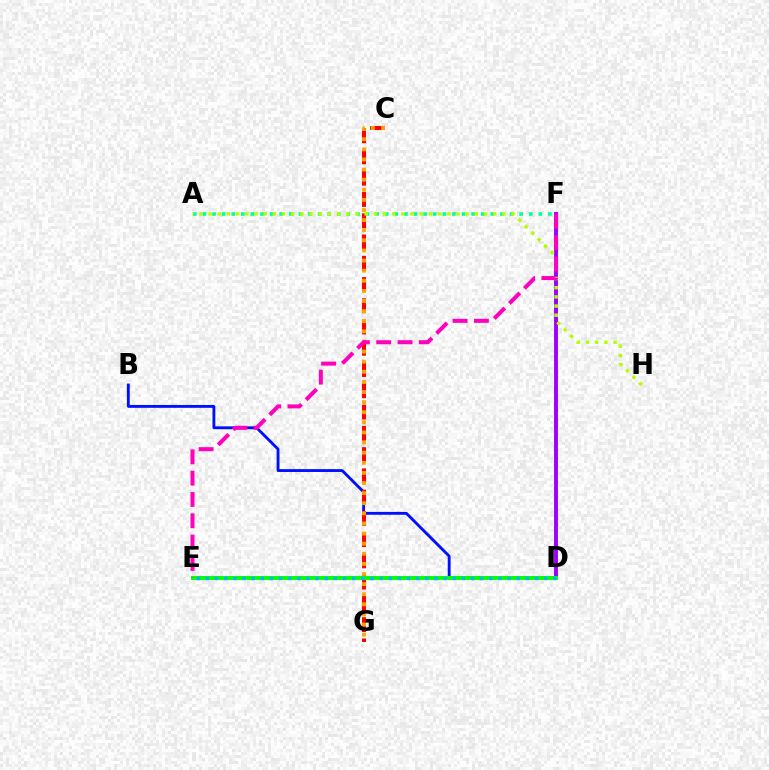{('B', 'D'): [{'color': '#0010ff', 'line_style': 'solid', 'thickness': 2.06}], ('D', 'F'): [{'color': '#9b00ff', 'line_style': 'solid', 'thickness': 2.8}], ('A', 'F'): [{'color': '#00ff9d', 'line_style': 'dotted', 'thickness': 2.61}], ('C', 'G'): [{'color': '#ff0000', 'line_style': 'dashed', 'thickness': 2.89}, {'color': '#ffa500', 'line_style': 'dotted', 'thickness': 2.75}], ('A', 'H'): [{'color': '#b3ff00', 'line_style': 'dotted', 'thickness': 2.49}], ('D', 'E'): [{'color': '#08ff00', 'line_style': 'solid', 'thickness': 2.86}, {'color': '#00b5ff', 'line_style': 'dotted', 'thickness': 2.48}], ('E', 'F'): [{'color': '#ff00bd', 'line_style': 'dashed', 'thickness': 2.89}]}